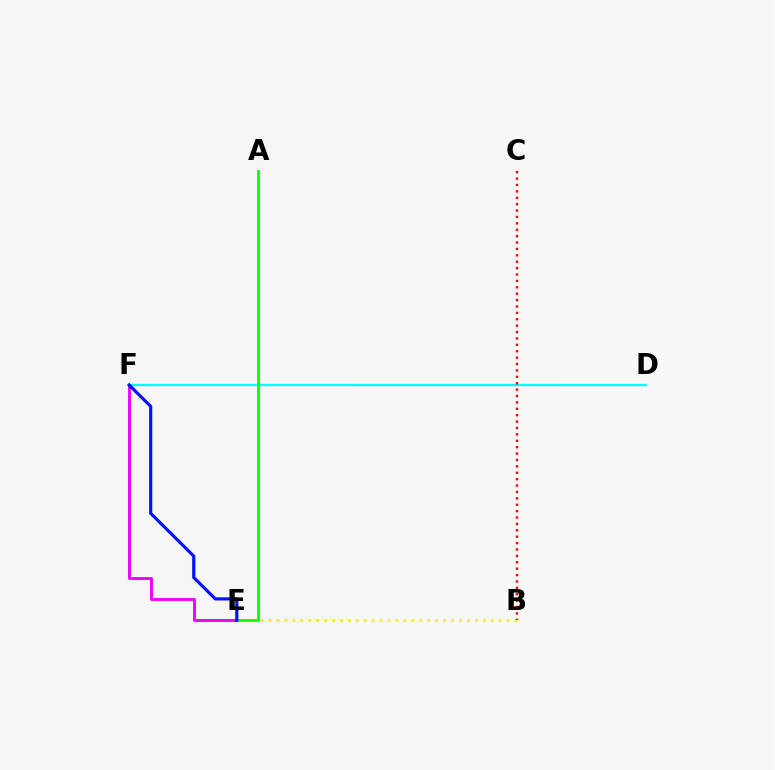{('E', 'F'): [{'color': '#ee00ff', 'line_style': 'solid', 'thickness': 2.08}, {'color': '#0010ff', 'line_style': 'solid', 'thickness': 2.27}], ('B', 'E'): [{'color': '#fcf500', 'line_style': 'dotted', 'thickness': 2.16}], ('D', 'F'): [{'color': '#00fff6', 'line_style': 'solid', 'thickness': 1.65}], ('B', 'C'): [{'color': '#ff0000', 'line_style': 'dotted', 'thickness': 1.74}], ('A', 'E'): [{'color': '#08ff00', 'line_style': 'solid', 'thickness': 2.02}]}